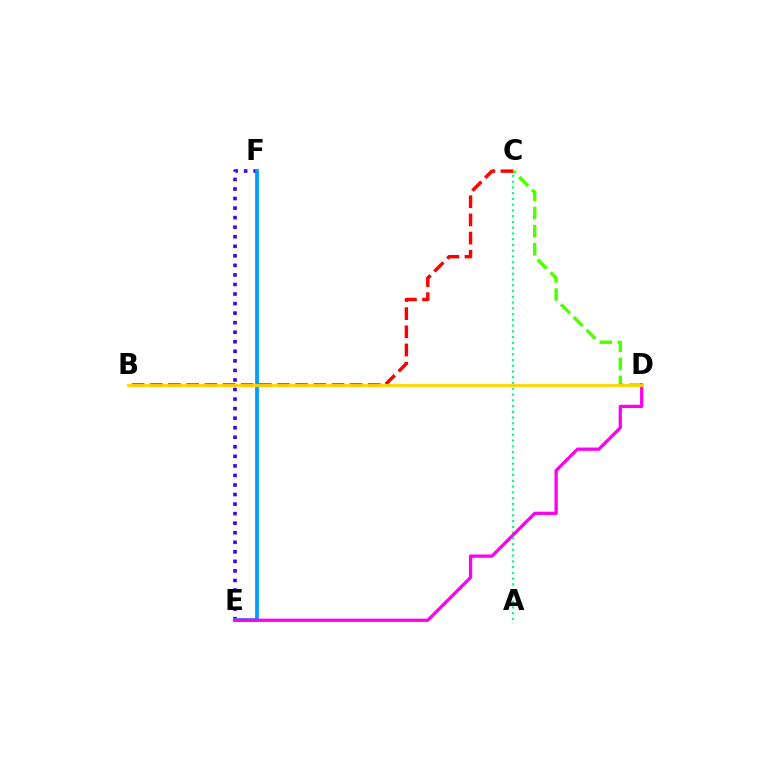{('C', 'D'): [{'color': '#4fff00', 'line_style': 'dashed', 'thickness': 2.46}], ('E', 'F'): [{'color': '#3700ff', 'line_style': 'dotted', 'thickness': 2.59}, {'color': '#009eff', 'line_style': 'solid', 'thickness': 2.7}], ('B', 'C'): [{'color': '#ff0000', 'line_style': 'dashed', 'thickness': 2.47}], ('A', 'C'): [{'color': '#00ff86', 'line_style': 'dotted', 'thickness': 1.56}], ('D', 'E'): [{'color': '#ff00ed', 'line_style': 'solid', 'thickness': 2.35}], ('B', 'D'): [{'color': '#ffd500', 'line_style': 'solid', 'thickness': 2.02}]}